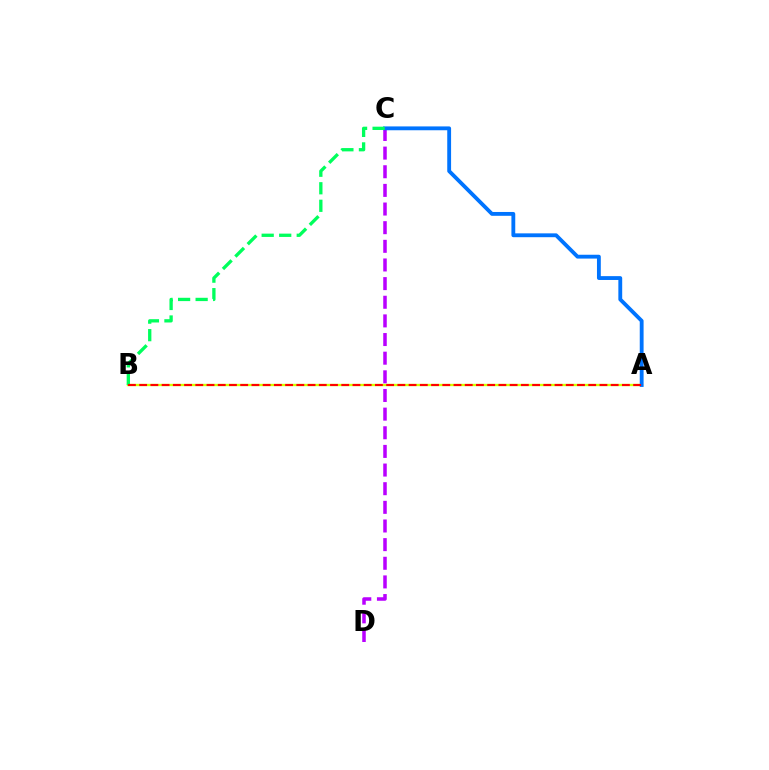{('A', 'B'): [{'color': '#d1ff00', 'line_style': 'solid', 'thickness': 1.68}, {'color': '#ff0000', 'line_style': 'dashed', 'thickness': 1.53}], ('C', 'D'): [{'color': '#b900ff', 'line_style': 'dashed', 'thickness': 2.53}], ('A', 'C'): [{'color': '#0074ff', 'line_style': 'solid', 'thickness': 2.77}], ('B', 'C'): [{'color': '#00ff5c', 'line_style': 'dashed', 'thickness': 2.38}]}